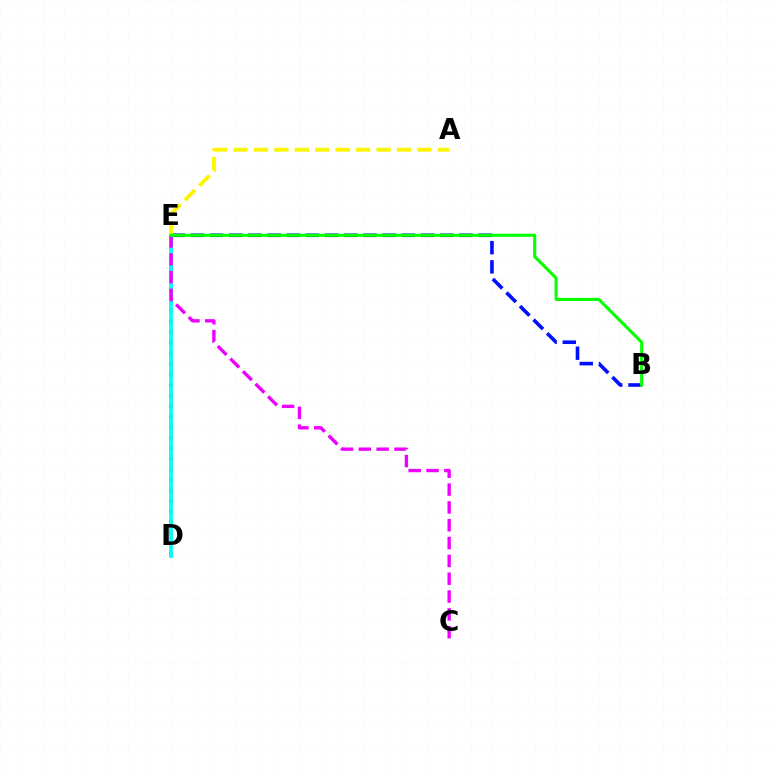{('B', 'E'): [{'color': '#0010ff', 'line_style': 'dashed', 'thickness': 2.61}, {'color': '#08ff00', 'line_style': 'solid', 'thickness': 2.23}], ('D', 'E'): [{'color': '#ff0000', 'line_style': 'dotted', 'thickness': 2.87}, {'color': '#00fff6', 'line_style': 'solid', 'thickness': 2.72}], ('A', 'E'): [{'color': '#fcf500', 'line_style': 'dashed', 'thickness': 2.78}], ('C', 'E'): [{'color': '#ee00ff', 'line_style': 'dashed', 'thickness': 2.42}]}